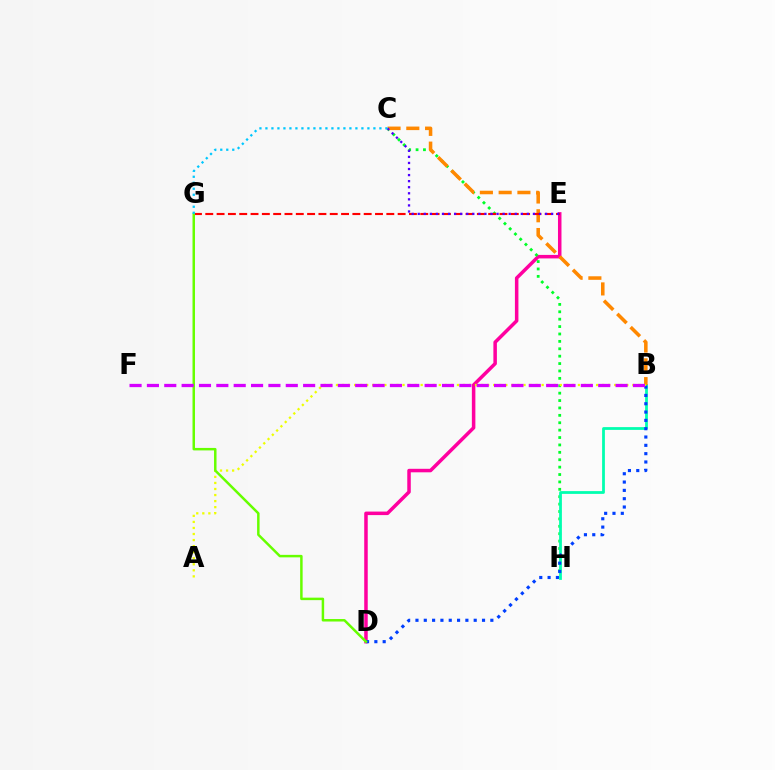{('D', 'E'): [{'color': '#ff00a0', 'line_style': 'solid', 'thickness': 2.53}], ('C', 'H'): [{'color': '#00ff27', 'line_style': 'dotted', 'thickness': 2.01}], ('B', 'H'): [{'color': '#00ffaf', 'line_style': 'solid', 'thickness': 2.0}], ('B', 'C'): [{'color': '#ff8800', 'line_style': 'dashed', 'thickness': 2.55}], ('E', 'G'): [{'color': '#ff0000', 'line_style': 'dashed', 'thickness': 1.54}], ('B', 'D'): [{'color': '#003fff', 'line_style': 'dotted', 'thickness': 2.26}], ('A', 'B'): [{'color': '#eeff00', 'line_style': 'dotted', 'thickness': 1.64}], ('D', 'G'): [{'color': '#66ff00', 'line_style': 'solid', 'thickness': 1.79}], ('B', 'F'): [{'color': '#d600ff', 'line_style': 'dashed', 'thickness': 2.36}], ('C', 'E'): [{'color': '#4f00ff', 'line_style': 'dotted', 'thickness': 1.65}], ('C', 'G'): [{'color': '#00c7ff', 'line_style': 'dotted', 'thickness': 1.63}]}